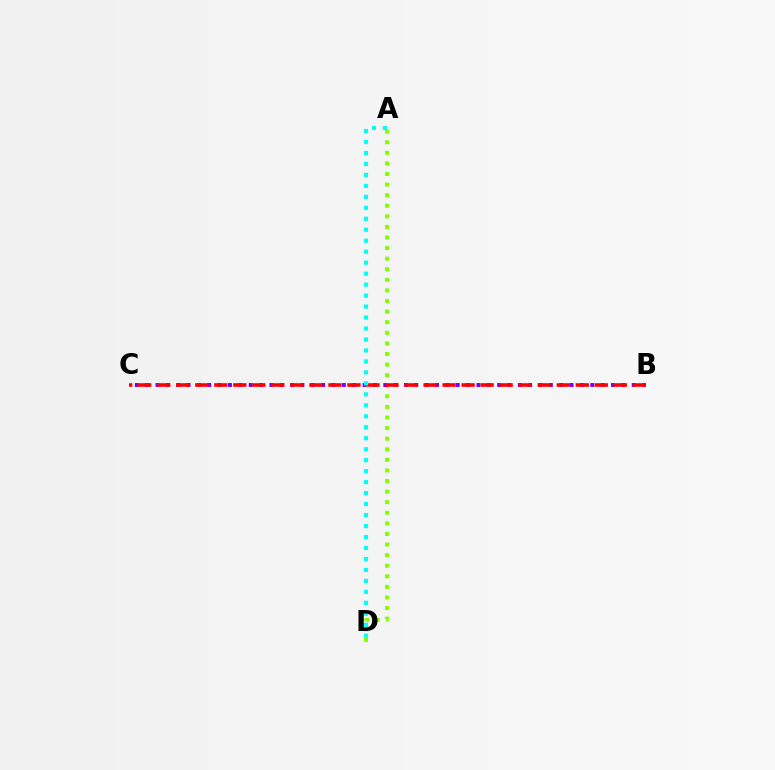{('A', 'D'): [{'color': '#84ff00', 'line_style': 'dotted', 'thickness': 2.88}, {'color': '#00fff6', 'line_style': 'dotted', 'thickness': 2.98}], ('B', 'C'): [{'color': '#7200ff', 'line_style': 'dotted', 'thickness': 2.81}, {'color': '#ff0000', 'line_style': 'dashed', 'thickness': 2.58}]}